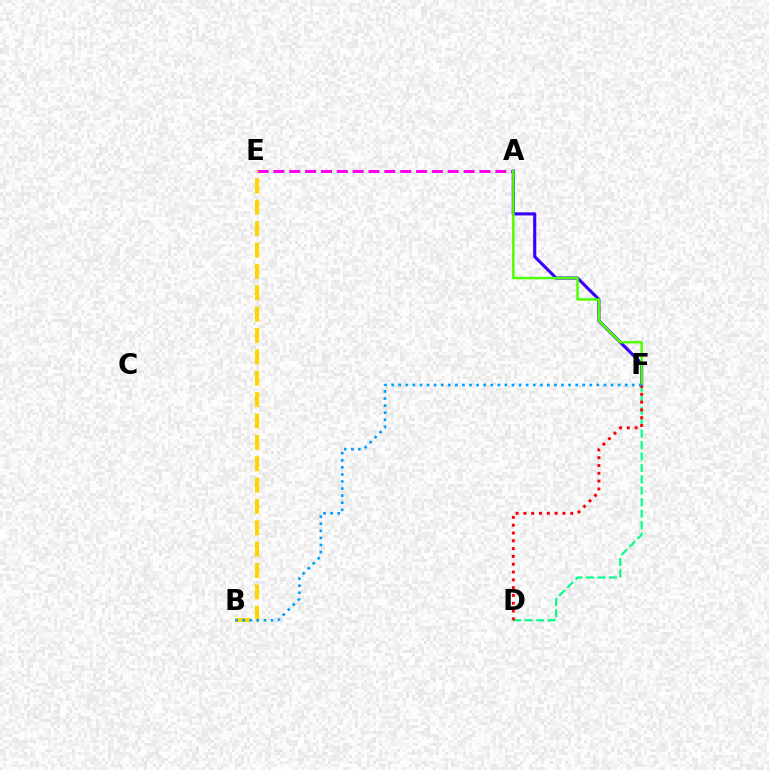{('A', 'E'): [{'color': '#ff00ed', 'line_style': 'dashed', 'thickness': 2.15}], ('D', 'F'): [{'color': '#00ff86', 'line_style': 'dashed', 'thickness': 1.55}, {'color': '#ff0000', 'line_style': 'dotted', 'thickness': 2.12}], ('A', 'F'): [{'color': '#3700ff', 'line_style': 'solid', 'thickness': 2.24}, {'color': '#4fff00', 'line_style': 'solid', 'thickness': 1.78}], ('B', 'E'): [{'color': '#ffd500', 'line_style': 'dashed', 'thickness': 2.9}], ('B', 'F'): [{'color': '#009eff', 'line_style': 'dotted', 'thickness': 1.92}]}